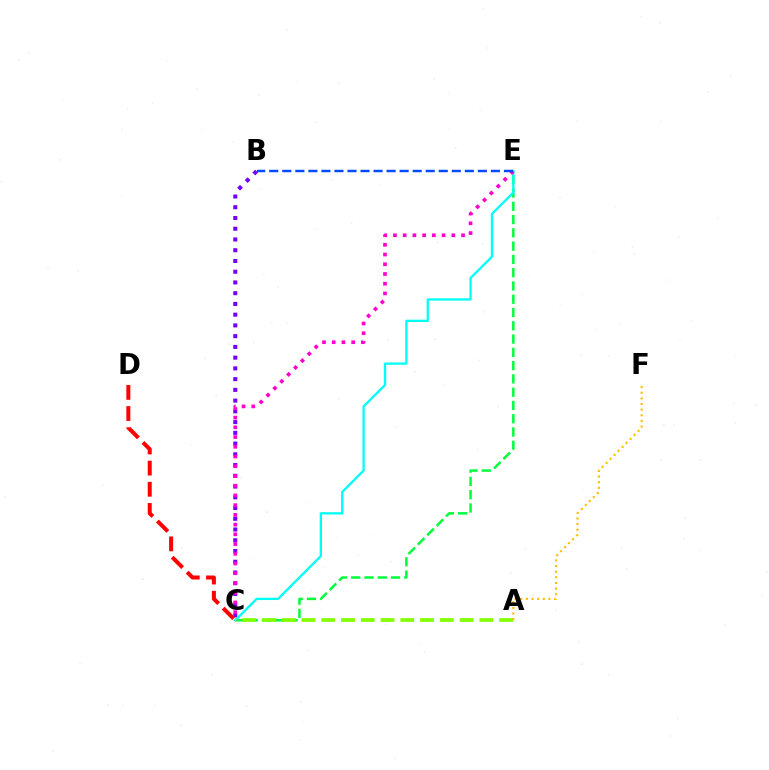{('B', 'C'): [{'color': '#7200ff', 'line_style': 'dotted', 'thickness': 2.92}], ('C', 'E'): [{'color': '#00ff39', 'line_style': 'dashed', 'thickness': 1.8}, {'color': '#00fff6', 'line_style': 'solid', 'thickness': 1.66}, {'color': '#ff00cf', 'line_style': 'dotted', 'thickness': 2.64}], ('A', 'C'): [{'color': '#84ff00', 'line_style': 'dashed', 'thickness': 2.69}], ('C', 'D'): [{'color': '#ff0000', 'line_style': 'dashed', 'thickness': 2.87}], ('B', 'E'): [{'color': '#004bff', 'line_style': 'dashed', 'thickness': 1.77}], ('A', 'F'): [{'color': '#ffbd00', 'line_style': 'dotted', 'thickness': 1.53}]}